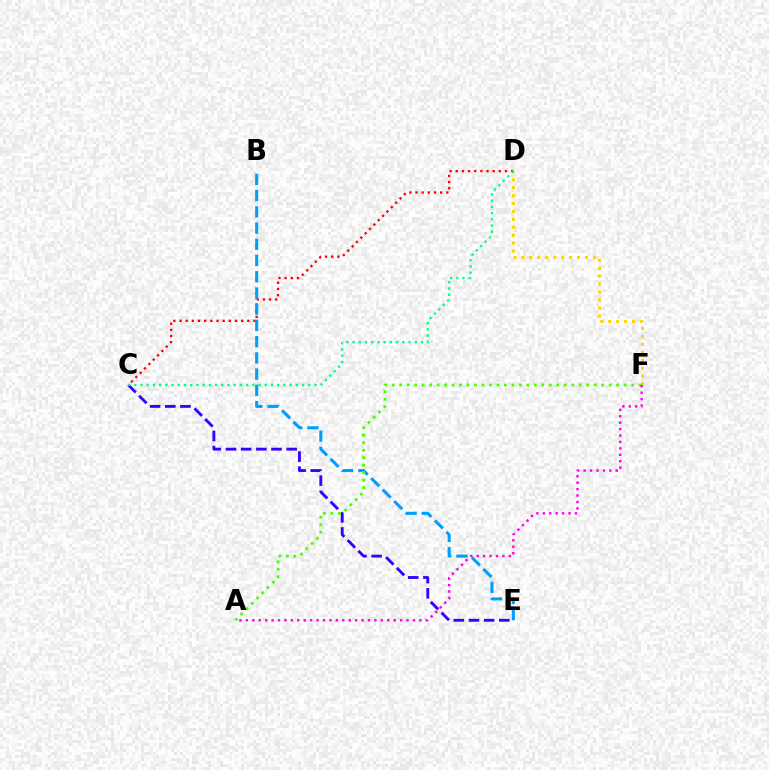{('D', 'F'): [{'color': '#ffd500', 'line_style': 'dotted', 'thickness': 2.16}], ('C', 'E'): [{'color': '#3700ff', 'line_style': 'dashed', 'thickness': 2.06}], ('C', 'D'): [{'color': '#ff0000', 'line_style': 'dotted', 'thickness': 1.67}, {'color': '#00ff86', 'line_style': 'dotted', 'thickness': 1.69}], ('B', 'E'): [{'color': '#009eff', 'line_style': 'dashed', 'thickness': 2.2}], ('A', 'F'): [{'color': '#4fff00', 'line_style': 'dotted', 'thickness': 2.03}, {'color': '#ff00ed', 'line_style': 'dotted', 'thickness': 1.75}]}